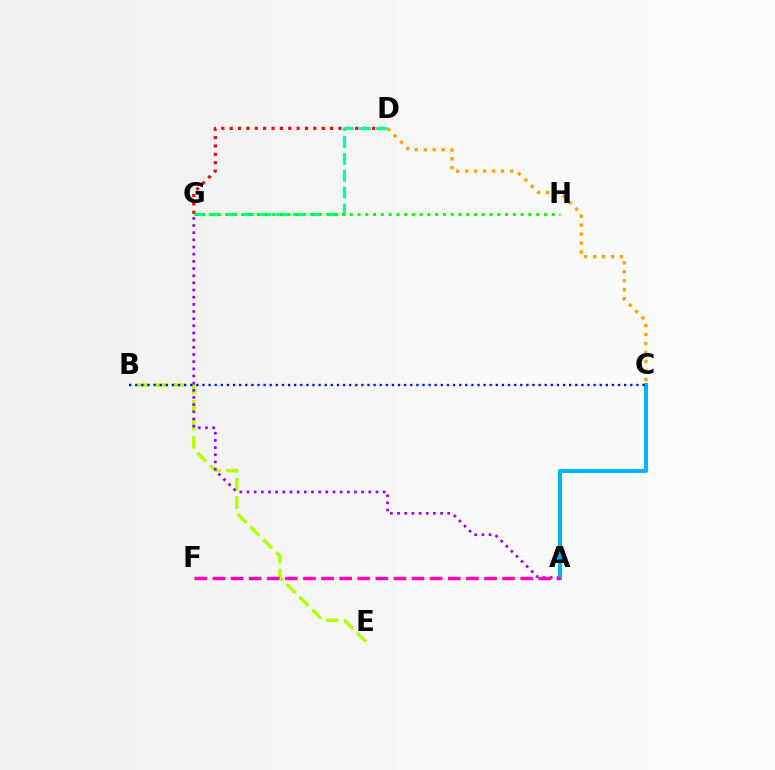{('B', 'E'): [{'color': '#b3ff00', 'line_style': 'dashed', 'thickness': 2.46}], ('A', 'G'): [{'color': '#9b00ff', 'line_style': 'dotted', 'thickness': 1.95}], ('D', 'G'): [{'color': '#ff0000', 'line_style': 'dotted', 'thickness': 2.27}, {'color': '#00ff9d', 'line_style': 'dashed', 'thickness': 2.29}], ('A', 'C'): [{'color': '#00b5ff', 'line_style': 'solid', 'thickness': 2.89}], ('B', 'C'): [{'color': '#0010ff', 'line_style': 'dotted', 'thickness': 1.66}], ('G', 'H'): [{'color': '#08ff00', 'line_style': 'dotted', 'thickness': 2.11}], ('A', 'F'): [{'color': '#ff00bd', 'line_style': 'dashed', 'thickness': 2.46}], ('C', 'D'): [{'color': '#ffa500', 'line_style': 'dotted', 'thickness': 2.44}]}